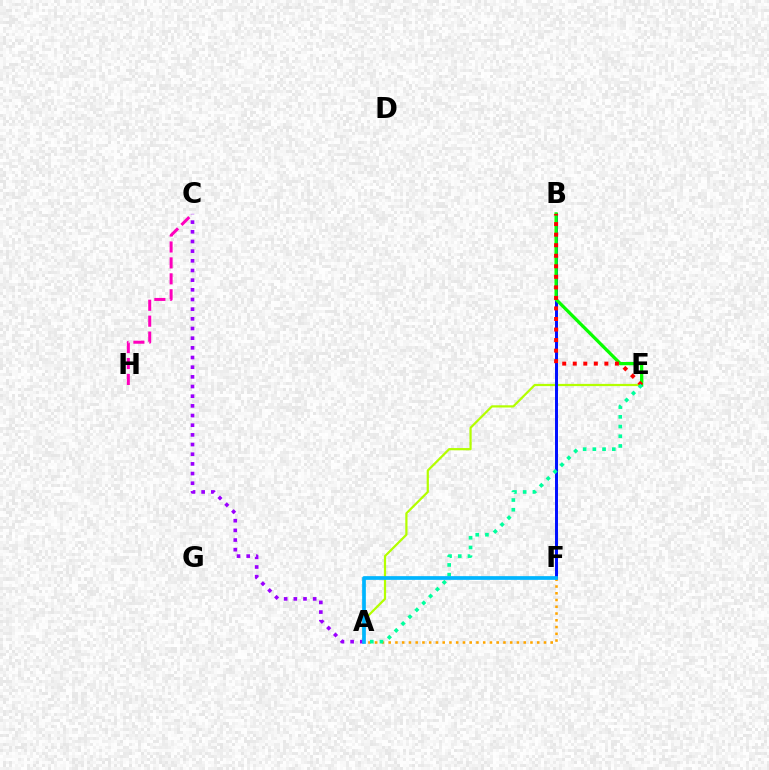{('A', 'E'): [{'color': '#b3ff00', 'line_style': 'solid', 'thickness': 1.6}, {'color': '#00ff9d', 'line_style': 'dotted', 'thickness': 2.64}], ('A', 'C'): [{'color': '#9b00ff', 'line_style': 'dotted', 'thickness': 2.63}], ('B', 'F'): [{'color': '#0010ff', 'line_style': 'solid', 'thickness': 2.14}], ('B', 'E'): [{'color': '#08ff00', 'line_style': 'solid', 'thickness': 2.36}, {'color': '#ff0000', 'line_style': 'dotted', 'thickness': 2.86}], ('A', 'F'): [{'color': '#ffa500', 'line_style': 'dotted', 'thickness': 1.83}, {'color': '#00b5ff', 'line_style': 'solid', 'thickness': 2.67}], ('C', 'H'): [{'color': '#ff00bd', 'line_style': 'dashed', 'thickness': 2.16}]}